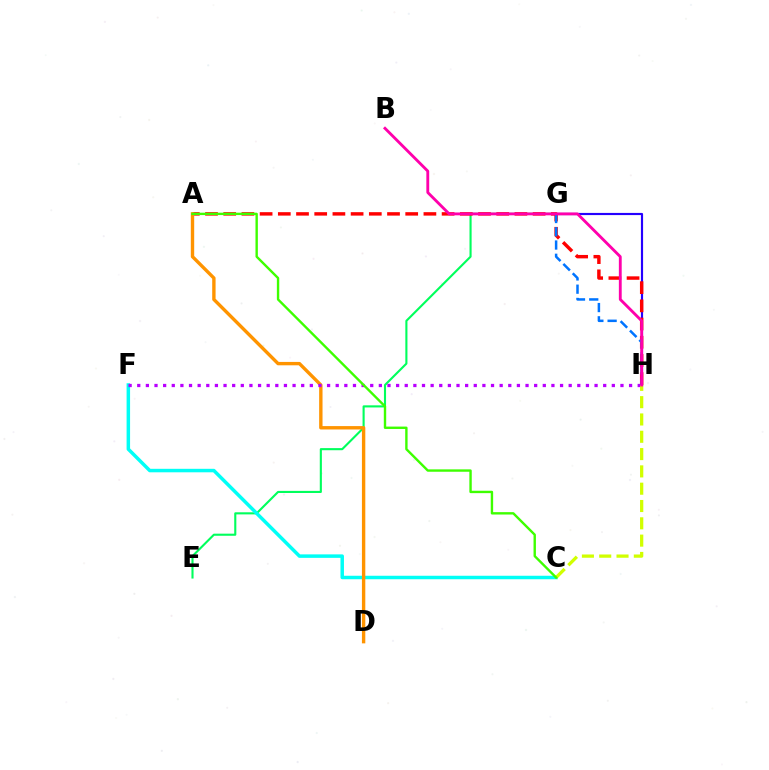{('G', 'H'): [{'color': '#2500ff', 'line_style': 'solid', 'thickness': 1.56}, {'color': '#0074ff', 'line_style': 'dashed', 'thickness': 1.8}], ('E', 'G'): [{'color': '#00ff5c', 'line_style': 'solid', 'thickness': 1.52}], ('C', 'F'): [{'color': '#00fff6', 'line_style': 'solid', 'thickness': 2.51}], ('A', 'H'): [{'color': '#ff0000', 'line_style': 'dashed', 'thickness': 2.47}], ('A', 'D'): [{'color': '#ff9400', 'line_style': 'solid', 'thickness': 2.43}], ('F', 'H'): [{'color': '#b900ff', 'line_style': 'dotted', 'thickness': 2.34}], ('C', 'H'): [{'color': '#d1ff00', 'line_style': 'dashed', 'thickness': 2.35}], ('B', 'H'): [{'color': '#ff00ac', 'line_style': 'solid', 'thickness': 2.05}], ('A', 'C'): [{'color': '#3dff00', 'line_style': 'solid', 'thickness': 1.72}]}